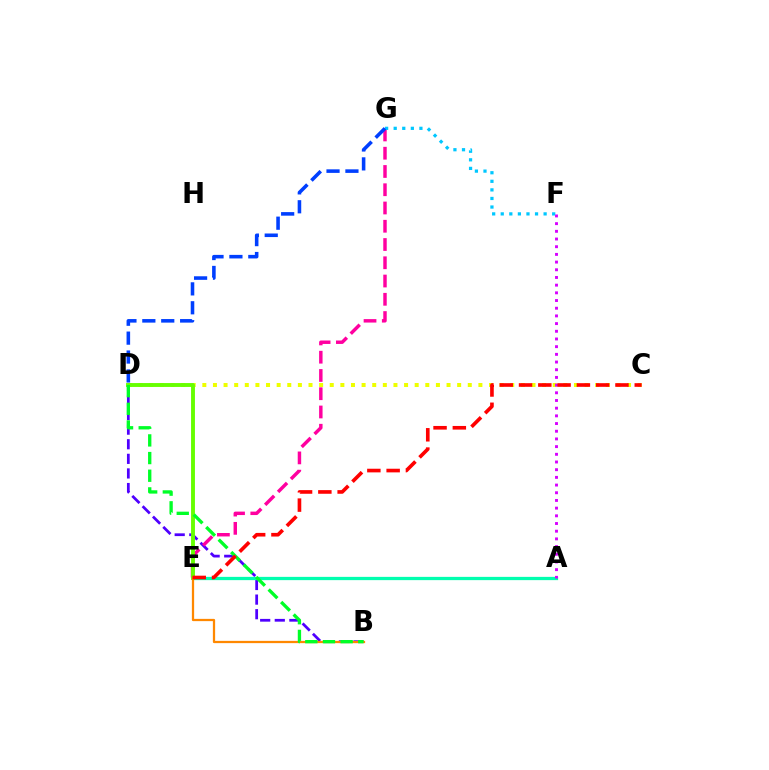{('B', 'D'): [{'color': '#4f00ff', 'line_style': 'dashed', 'thickness': 1.98}, {'color': '#00ff27', 'line_style': 'dashed', 'thickness': 2.4}], ('E', 'G'): [{'color': '#ff00a0', 'line_style': 'dashed', 'thickness': 2.48}], ('A', 'E'): [{'color': '#00ffaf', 'line_style': 'solid', 'thickness': 2.35}], ('C', 'D'): [{'color': '#eeff00', 'line_style': 'dotted', 'thickness': 2.88}], ('D', 'E'): [{'color': '#66ff00', 'line_style': 'solid', 'thickness': 2.8}], ('B', 'E'): [{'color': '#ff8800', 'line_style': 'solid', 'thickness': 1.63}], ('F', 'G'): [{'color': '#00c7ff', 'line_style': 'dotted', 'thickness': 2.33}], ('A', 'F'): [{'color': '#d600ff', 'line_style': 'dotted', 'thickness': 2.09}], ('C', 'E'): [{'color': '#ff0000', 'line_style': 'dashed', 'thickness': 2.62}], ('D', 'G'): [{'color': '#003fff', 'line_style': 'dashed', 'thickness': 2.57}]}